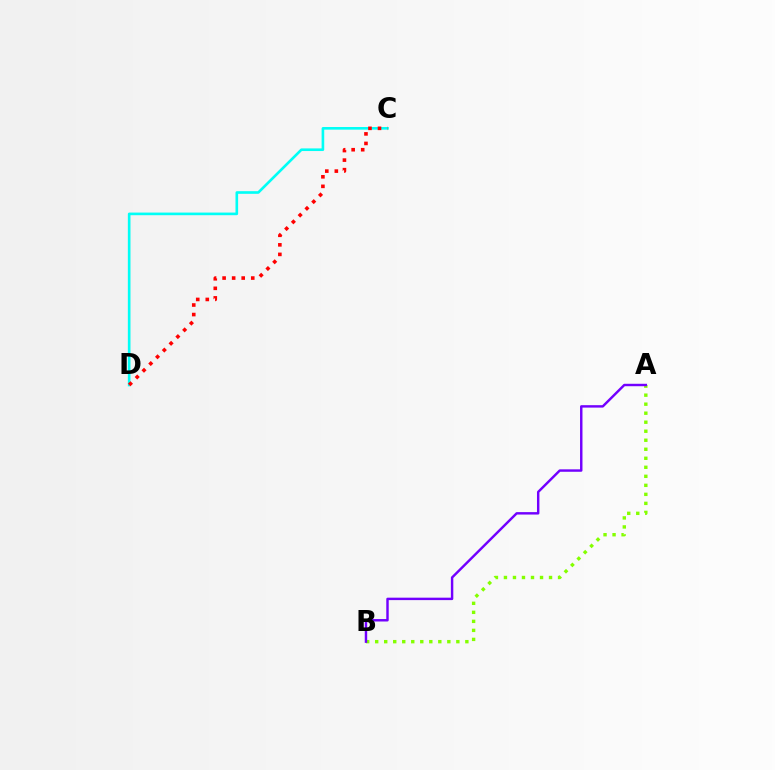{('C', 'D'): [{'color': '#00fff6', 'line_style': 'solid', 'thickness': 1.9}, {'color': '#ff0000', 'line_style': 'dotted', 'thickness': 2.6}], ('A', 'B'): [{'color': '#84ff00', 'line_style': 'dotted', 'thickness': 2.45}, {'color': '#7200ff', 'line_style': 'solid', 'thickness': 1.75}]}